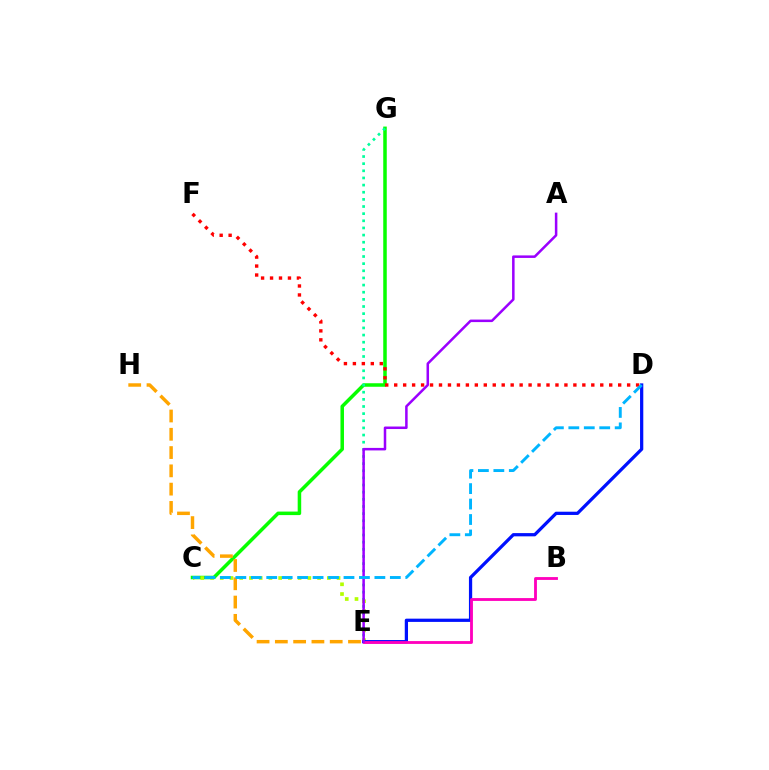{('C', 'G'): [{'color': '#08ff00', 'line_style': 'solid', 'thickness': 2.53}], ('E', 'G'): [{'color': '#00ff9d', 'line_style': 'dotted', 'thickness': 1.94}], ('C', 'E'): [{'color': '#b3ff00', 'line_style': 'dotted', 'thickness': 2.64}], ('D', 'E'): [{'color': '#0010ff', 'line_style': 'solid', 'thickness': 2.34}], ('D', 'F'): [{'color': '#ff0000', 'line_style': 'dotted', 'thickness': 2.43}], ('B', 'E'): [{'color': '#ff00bd', 'line_style': 'solid', 'thickness': 2.04}], ('A', 'E'): [{'color': '#9b00ff', 'line_style': 'solid', 'thickness': 1.81}], ('E', 'H'): [{'color': '#ffa500', 'line_style': 'dashed', 'thickness': 2.48}], ('C', 'D'): [{'color': '#00b5ff', 'line_style': 'dashed', 'thickness': 2.1}]}